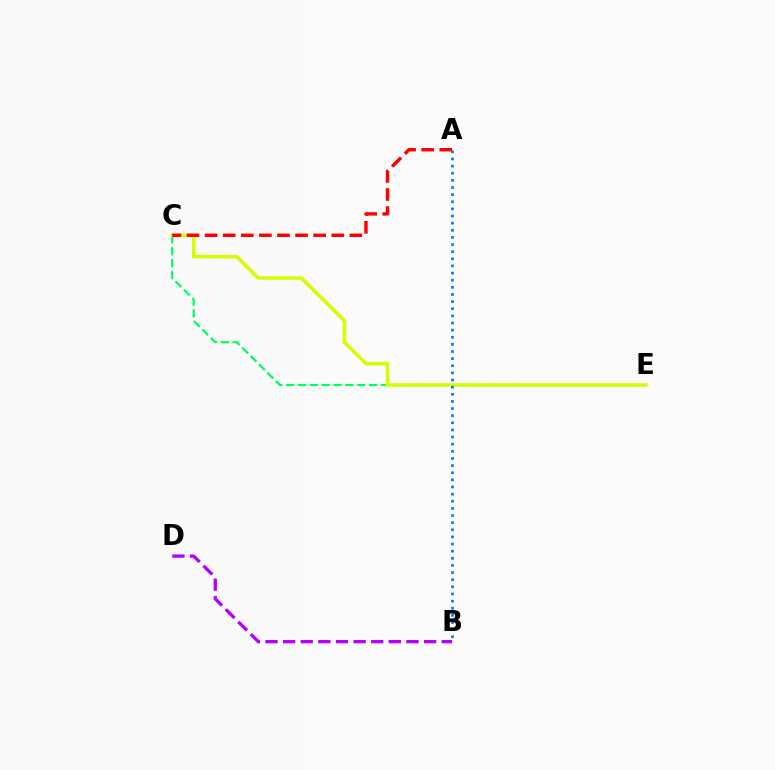{('C', 'E'): [{'color': '#00ff5c', 'line_style': 'dashed', 'thickness': 1.61}, {'color': '#d1ff00', 'line_style': 'solid', 'thickness': 2.53}], ('B', 'D'): [{'color': '#b900ff', 'line_style': 'dashed', 'thickness': 2.39}], ('A', 'B'): [{'color': '#0074ff', 'line_style': 'dotted', 'thickness': 1.94}], ('A', 'C'): [{'color': '#ff0000', 'line_style': 'dashed', 'thickness': 2.46}]}